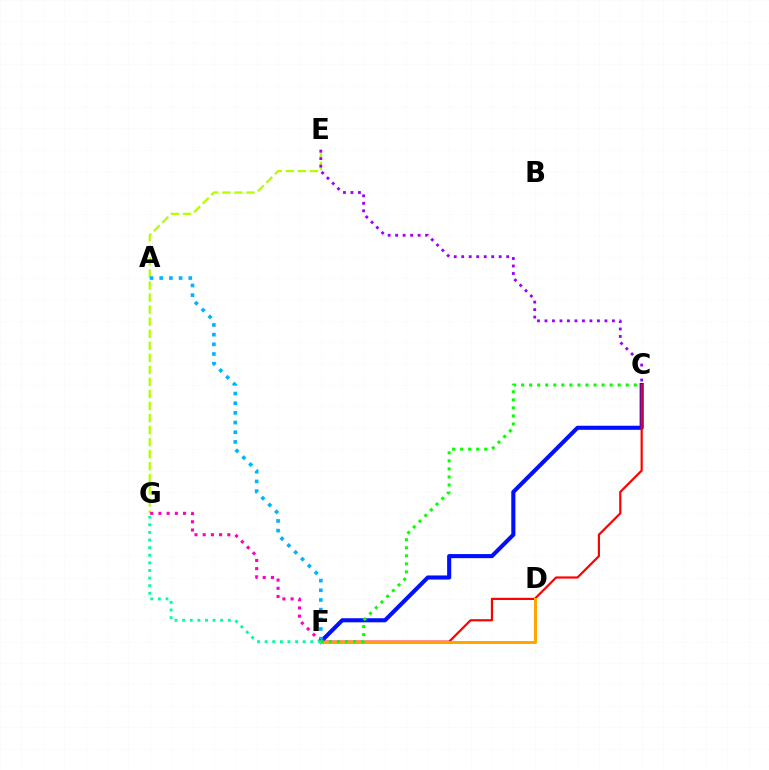{('E', 'G'): [{'color': '#b3ff00', 'line_style': 'dashed', 'thickness': 1.64}], ('C', 'F'): [{'color': '#0010ff', 'line_style': 'solid', 'thickness': 2.94}, {'color': '#ff0000', 'line_style': 'solid', 'thickness': 1.58}, {'color': '#08ff00', 'line_style': 'dotted', 'thickness': 2.19}], ('D', 'F'): [{'color': '#ffa500', 'line_style': 'solid', 'thickness': 2.14}], ('C', 'E'): [{'color': '#9b00ff', 'line_style': 'dotted', 'thickness': 2.04}], ('A', 'F'): [{'color': '#00b5ff', 'line_style': 'dotted', 'thickness': 2.63}], ('F', 'G'): [{'color': '#ff00bd', 'line_style': 'dotted', 'thickness': 2.23}, {'color': '#00ff9d', 'line_style': 'dotted', 'thickness': 2.07}]}